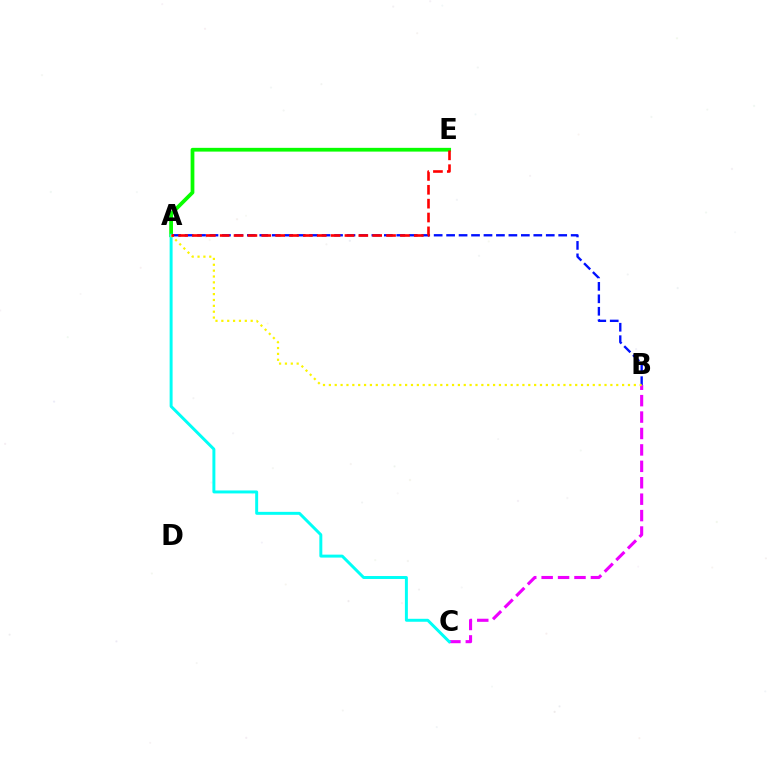{('A', 'E'): [{'color': '#08ff00', 'line_style': 'solid', 'thickness': 2.7}, {'color': '#ff0000', 'line_style': 'dashed', 'thickness': 1.88}], ('B', 'C'): [{'color': '#ee00ff', 'line_style': 'dashed', 'thickness': 2.23}], ('A', 'C'): [{'color': '#00fff6', 'line_style': 'solid', 'thickness': 2.13}], ('A', 'B'): [{'color': '#0010ff', 'line_style': 'dashed', 'thickness': 1.69}, {'color': '#fcf500', 'line_style': 'dotted', 'thickness': 1.59}]}